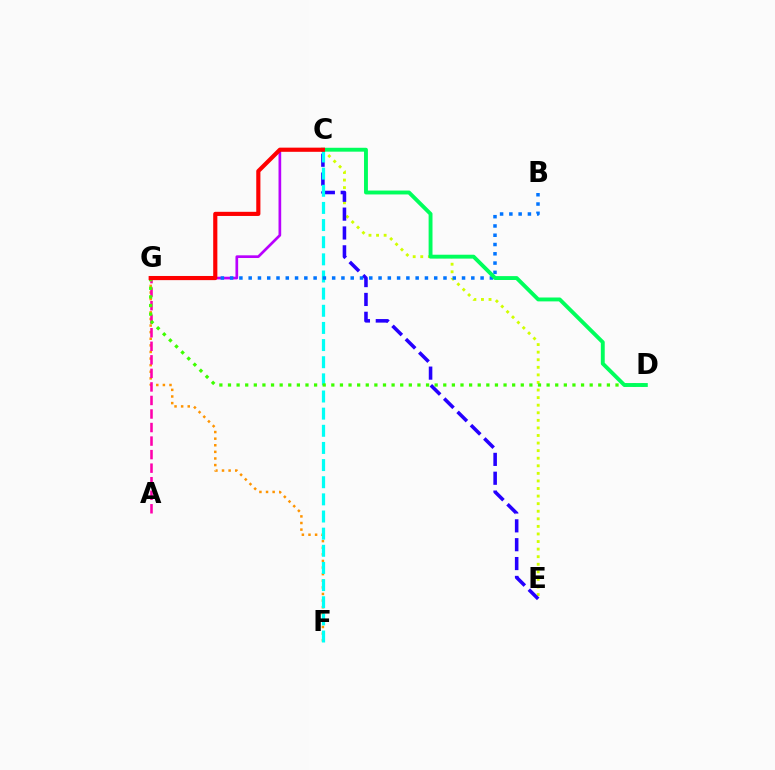{('F', 'G'): [{'color': '#ff9400', 'line_style': 'dotted', 'thickness': 1.79}], ('C', 'E'): [{'color': '#d1ff00', 'line_style': 'dotted', 'thickness': 2.06}, {'color': '#2500ff', 'line_style': 'dashed', 'thickness': 2.56}], ('A', 'G'): [{'color': '#ff00ac', 'line_style': 'dashed', 'thickness': 1.84}], ('C', 'F'): [{'color': '#00fff6', 'line_style': 'dashed', 'thickness': 2.33}], ('C', 'G'): [{'color': '#b900ff', 'line_style': 'solid', 'thickness': 1.94}, {'color': '#ff0000', 'line_style': 'solid', 'thickness': 2.99}], ('B', 'G'): [{'color': '#0074ff', 'line_style': 'dotted', 'thickness': 2.52}], ('D', 'G'): [{'color': '#3dff00', 'line_style': 'dotted', 'thickness': 2.34}], ('C', 'D'): [{'color': '#00ff5c', 'line_style': 'solid', 'thickness': 2.8}]}